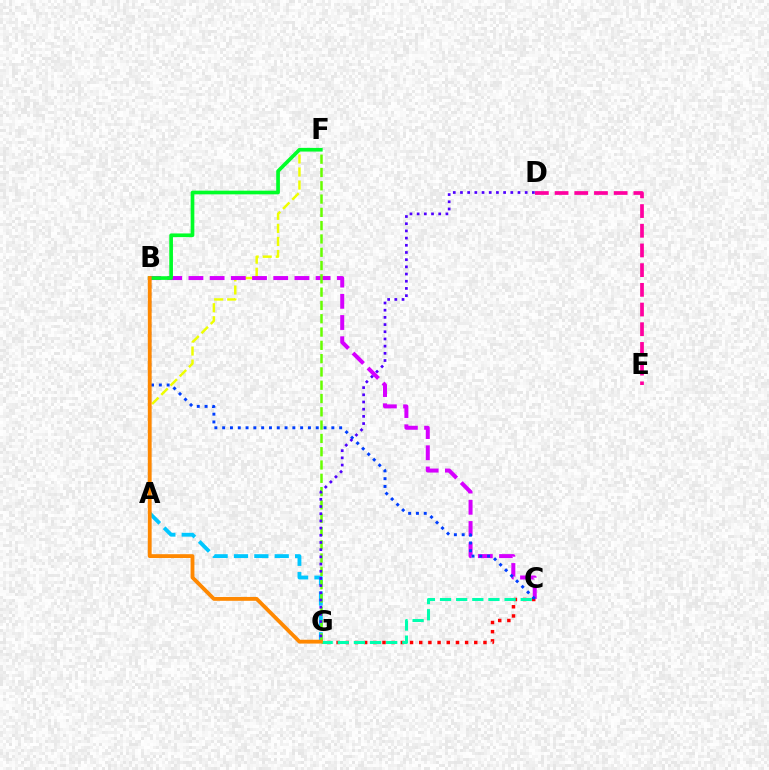{('C', 'G'): [{'color': '#ff0000', 'line_style': 'dotted', 'thickness': 2.49}, {'color': '#00ffaf', 'line_style': 'dashed', 'thickness': 2.19}], ('A', 'F'): [{'color': '#eeff00', 'line_style': 'dashed', 'thickness': 1.77}], ('B', 'C'): [{'color': '#d600ff', 'line_style': 'dashed', 'thickness': 2.88}, {'color': '#003fff', 'line_style': 'dotted', 'thickness': 2.12}], ('A', 'G'): [{'color': '#00c7ff', 'line_style': 'dashed', 'thickness': 2.77}], ('F', 'G'): [{'color': '#66ff00', 'line_style': 'dashed', 'thickness': 1.81}], ('B', 'F'): [{'color': '#00ff27', 'line_style': 'solid', 'thickness': 2.65}], ('D', 'E'): [{'color': '#ff00a0', 'line_style': 'dashed', 'thickness': 2.68}], ('D', 'G'): [{'color': '#4f00ff', 'line_style': 'dotted', 'thickness': 1.95}], ('B', 'G'): [{'color': '#ff8800', 'line_style': 'solid', 'thickness': 2.76}]}